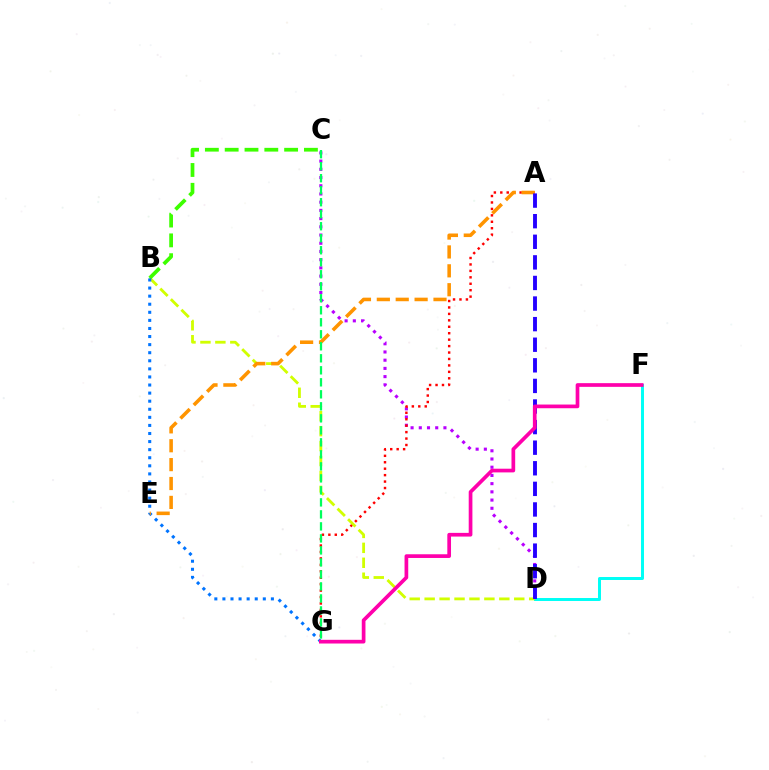{('C', 'D'): [{'color': '#b900ff', 'line_style': 'dotted', 'thickness': 2.23}], ('D', 'F'): [{'color': '#00fff6', 'line_style': 'solid', 'thickness': 2.15}], ('A', 'G'): [{'color': '#ff0000', 'line_style': 'dotted', 'thickness': 1.75}], ('B', 'D'): [{'color': '#d1ff00', 'line_style': 'dashed', 'thickness': 2.03}], ('B', 'C'): [{'color': '#3dff00', 'line_style': 'dashed', 'thickness': 2.69}], ('B', 'G'): [{'color': '#0074ff', 'line_style': 'dotted', 'thickness': 2.2}], ('A', 'E'): [{'color': '#ff9400', 'line_style': 'dashed', 'thickness': 2.57}], ('A', 'D'): [{'color': '#2500ff', 'line_style': 'dashed', 'thickness': 2.8}], ('C', 'G'): [{'color': '#00ff5c', 'line_style': 'dashed', 'thickness': 1.63}], ('F', 'G'): [{'color': '#ff00ac', 'line_style': 'solid', 'thickness': 2.66}]}